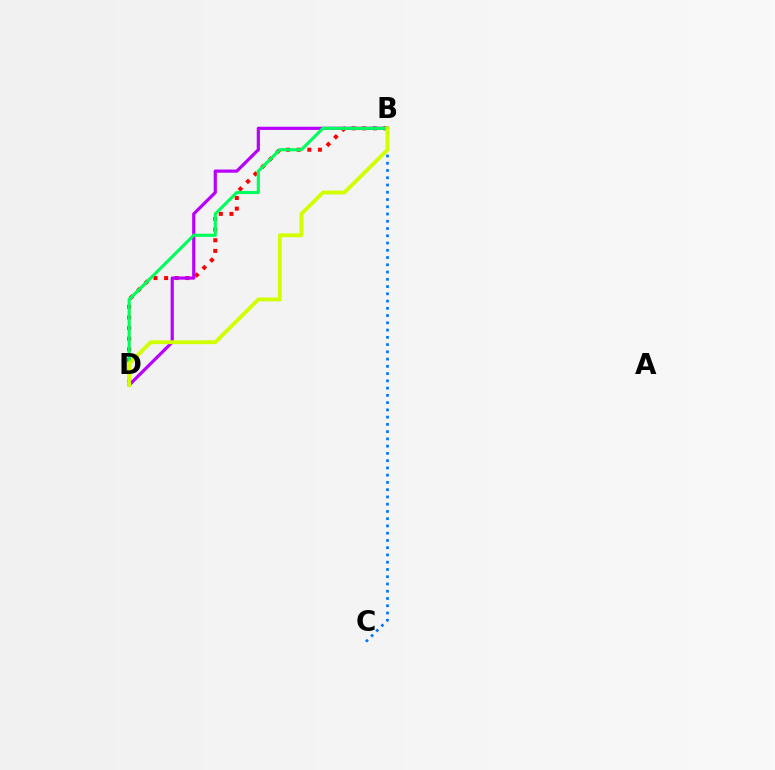{('B', 'D'): [{'color': '#ff0000', 'line_style': 'dotted', 'thickness': 2.89}, {'color': '#b900ff', 'line_style': 'solid', 'thickness': 2.3}, {'color': '#00ff5c', 'line_style': 'solid', 'thickness': 2.25}, {'color': '#d1ff00', 'line_style': 'solid', 'thickness': 2.76}], ('B', 'C'): [{'color': '#0074ff', 'line_style': 'dotted', 'thickness': 1.97}]}